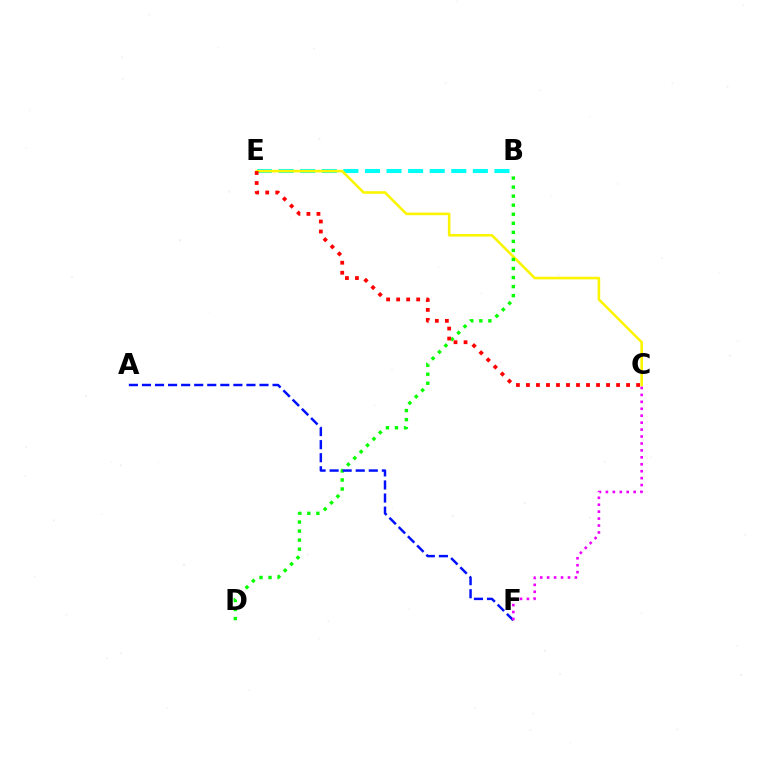{('B', 'E'): [{'color': '#00fff6', 'line_style': 'dashed', 'thickness': 2.93}], ('C', 'E'): [{'color': '#fcf500', 'line_style': 'solid', 'thickness': 1.87}, {'color': '#ff0000', 'line_style': 'dotted', 'thickness': 2.72}], ('B', 'D'): [{'color': '#08ff00', 'line_style': 'dotted', 'thickness': 2.46}], ('A', 'F'): [{'color': '#0010ff', 'line_style': 'dashed', 'thickness': 1.77}], ('C', 'F'): [{'color': '#ee00ff', 'line_style': 'dotted', 'thickness': 1.88}]}